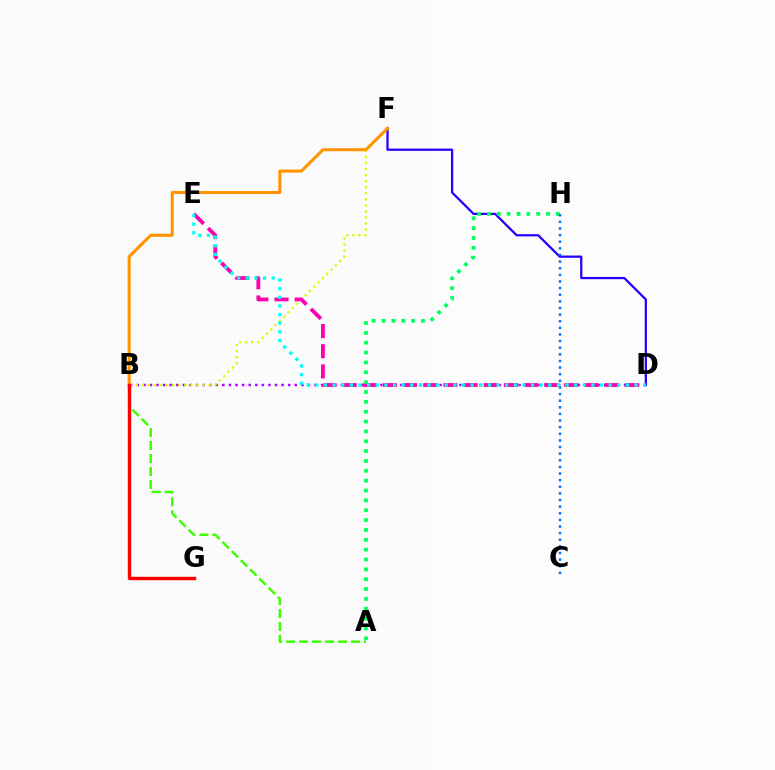{('B', 'D'): [{'color': '#b900ff', 'line_style': 'dotted', 'thickness': 1.79}], ('B', 'F'): [{'color': '#d1ff00', 'line_style': 'dotted', 'thickness': 1.65}, {'color': '#ff9400', 'line_style': 'solid', 'thickness': 2.2}], ('D', 'F'): [{'color': '#2500ff', 'line_style': 'solid', 'thickness': 1.62}], ('A', 'B'): [{'color': '#3dff00', 'line_style': 'dashed', 'thickness': 1.76}], ('B', 'G'): [{'color': '#ff0000', 'line_style': 'solid', 'thickness': 2.45}], ('D', 'E'): [{'color': '#ff00ac', 'line_style': 'dashed', 'thickness': 2.74}, {'color': '#00fff6', 'line_style': 'dotted', 'thickness': 2.34}], ('A', 'H'): [{'color': '#00ff5c', 'line_style': 'dotted', 'thickness': 2.68}], ('C', 'H'): [{'color': '#0074ff', 'line_style': 'dotted', 'thickness': 1.8}]}